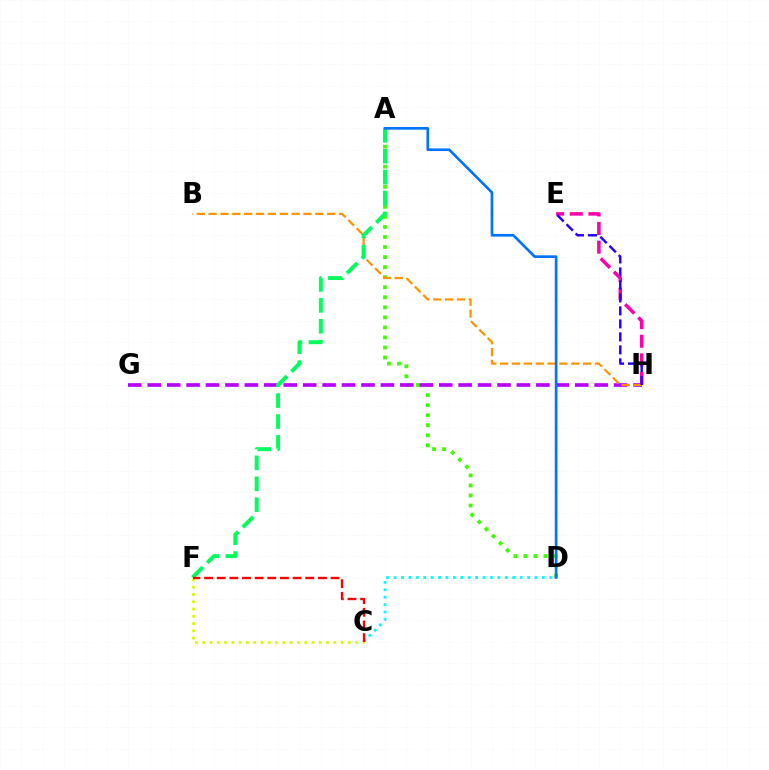{('A', 'D'): [{'color': '#3dff00', 'line_style': 'dotted', 'thickness': 2.73}, {'color': '#0074ff', 'line_style': 'solid', 'thickness': 1.93}], ('C', 'D'): [{'color': '#00fff6', 'line_style': 'dotted', 'thickness': 2.02}], ('E', 'H'): [{'color': '#ff00ac', 'line_style': 'dashed', 'thickness': 2.53}, {'color': '#2500ff', 'line_style': 'dashed', 'thickness': 1.77}], ('G', 'H'): [{'color': '#b900ff', 'line_style': 'dashed', 'thickness': 2.64}], ('C', 'F'): [{'color': '#d1ff00', 'line_style': 'dotted', 'thickness': 1.98}, {'color': '#ff0000', 'line_style': 'dashed', 'thickness': 1.72}], ('B', 'H'): [{'color': '#ff9400', 'line_style': 'dashed', 'thickness': 1.61}], ('A', 'F'): [{'color': '#00ff5c', 'line_style': 'dashed', 'thickness': 2.84}]}